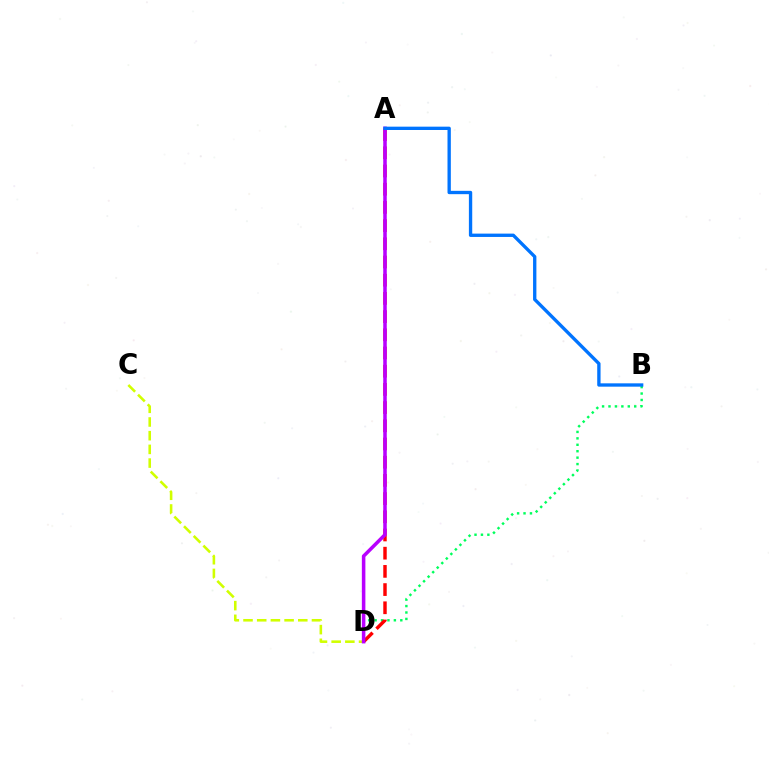{('B', 'D'): [{'color': '#00ff5c', 'line_style': 'dotted', 'thickness': 1.75}], ('C', 'D'): [{'color': '#d1ff00', 'line_style': 'dashed', 'thickness': 1.86}], ('A', 'D'): [{'color': '#ff0000', 'line_style': 'dashed', 'thickness': 2.47}, {'color': '#b900ff', 'line_style': 'solid', 'thickness': 2.54}], ('A', 'B'): [{'color': '#0074ff', 'line_style': 'solid', 'thickness': 2.4}]}